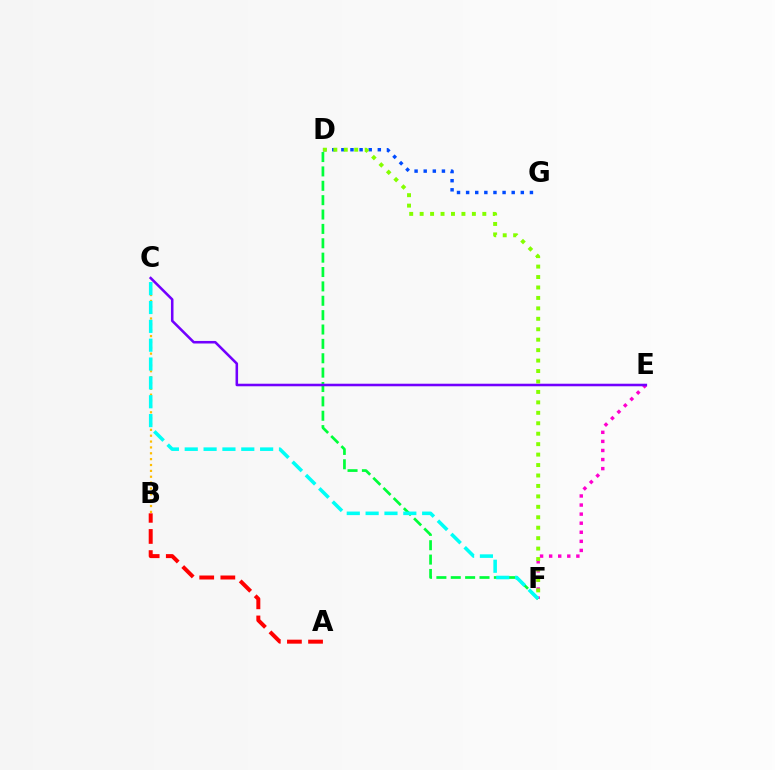{('E', 'F'): [{'color': '#ff00cf', 'line_style': 'dotted', 'thickness': 2.47}], ('B', 'C'): [{'color': '#ffbd00', 'line_style': 'dotted', 'thickness': 1.59}], ('D', 'G'): [{'color': '#004bff', 'line_style': 'dotted', 'thickness': 2.48}], ('D', 'F'): [{'color': '#00ff39', 'line_style': 'dashed', 'thickness': 1.95}, {'color': '#84ff00', 'line_style': 'dotted', 'thickness': 2.84}], ('A', 'B'): [{'color': '#ff0000', 'line_style': 'dashed', 'thickness': 2.87}], ('C', 'F'): [{'color': '#00fff6', 'line_style': 'dashed', 'thickness': 2.56}], ('C', 'E'): [{'color': '#7200ff', 'line_style': 'solid', 'thickness': 1.84}]}